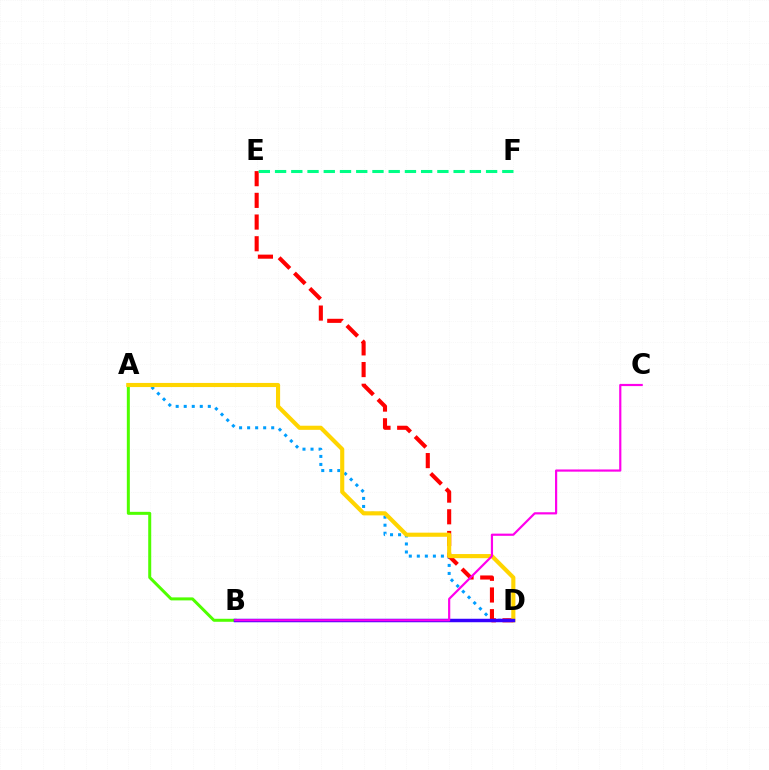{('A', 'D'): [{'color': '#009eff', 'line_style': 'dotted', 'thickness': 2.18}, {'color': '#ffd500', 'line_style': 'solid', 'thickness': 2.97}], ('D', 'E'): [{'color': '#ff0000', 'line_style': 'dashed', 'thickness': 2.95}], ('A', 'B'): [{'color': '#4fff00', 'line_style': 'solid', 'thickness': 2.16}], ('E', 'F'): [{'color': '#00ff86', 'line_style': 'dashed', 'thickness': 2.21}], ('B', 'D'): [{'color': '#3700ff', 'line_style': 'solid', 'thickness': 2.5}], ('B', 'C'): [{'color': '#ff00ed', 'line_style': 'solid', 'thickness': 1.58}]}